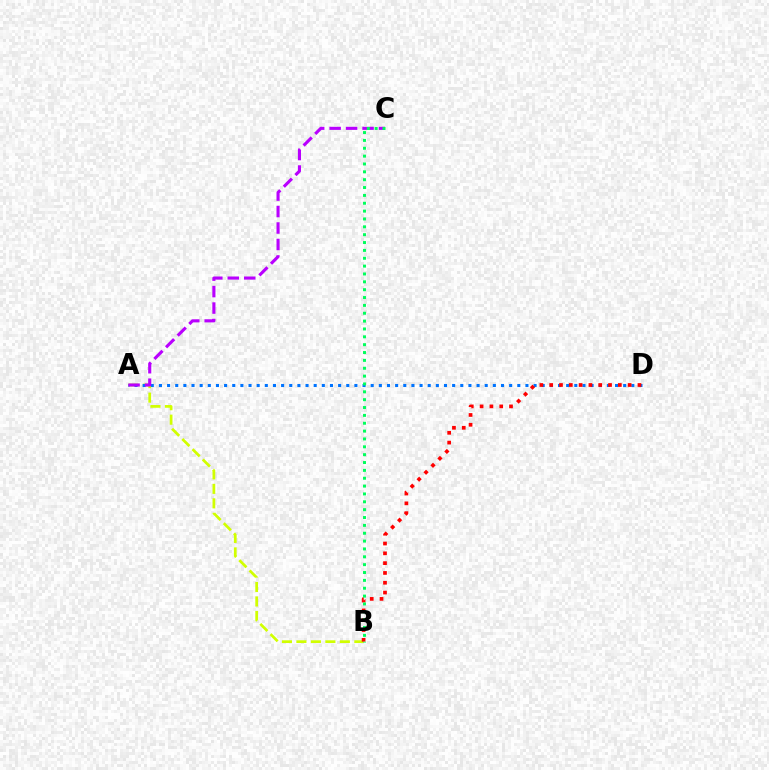{('A', 'B'): [{'color': '#d1ff00', 'line_style': 'dashed', 'thickness': 1.97}], ('A', 'D'): [{'color': '#0074ff', 'line_style': 'dotted', 'thickness': 2.21}], ('A', 'C'): [{'color': '#b900ff', 'line_style': 'dashed', 'thickness': 2.24}], ('B', 'D'): [{'color': '#ff0000', 'line_style': 'dotted', 'thickness': 2.66}], ('B', 'C'): [{'color': '#00ff5c', 'line_style': 'dotted', 'thickness': 2.13}]}